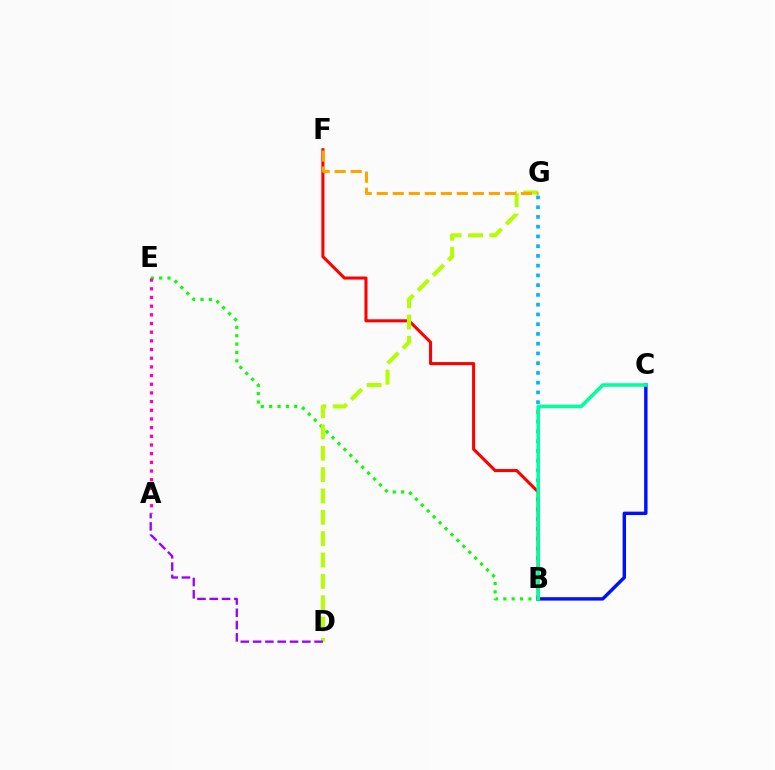{('B', 'E'): [{'color': '#08ff00', 'line_style': 'dotted', 'thickness': 2.27}], ('A', 'E'): [{'color': '#ff00bd', 'line_style': 'dotted', 'thickness': 2.36}], ('B', 'G'): [{'color': '#00b5ff', 'line_style': 'dotted', 'thickness': 2.65}], ('B', 'C'): [{'color': '#0010ff', 'line_style': 'solid', 'thickness': 2.46}, {'color': '#00ff9d', 'line_style': 'solid', 'thickness': 2.55}], ('B', 'F'): [{'color': '#ff0000', 'line_style': 'solid', 'thickness': 2.21}], ('D', 'G'): [{'color': '#b3ff00', 'line_style': 'dashed', 'thickness': 2.9}], ('F', 'G'): [{'color': '#ffa500', 'line_style': 'dashed', 'thickness': 2.18}], ('A', 'D'): [{'color': '#9b00ff', 'line_style': 'dashed', 'thickness': 1.67}]}